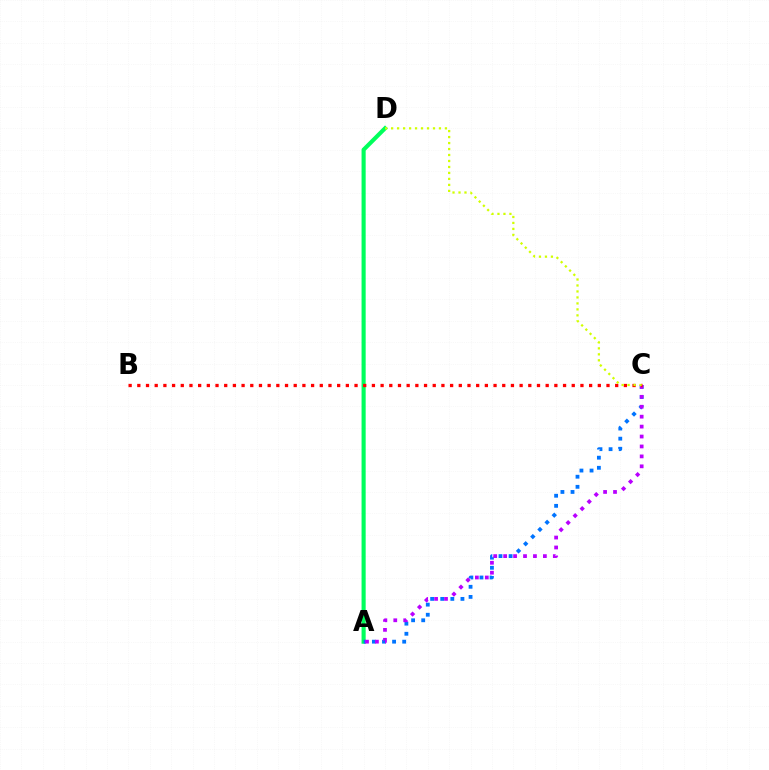{('A', 'D'): [{'color': '#00ff5c', 'line_style': 'solid', 'thickness': 2.96}], ('A', 'C'): [{'color': '#0074ff', 'line_style': 'dotted', 'thickness': 2.75}, {'color': '#b900ff', 'line_style': 'dotted', 'thickness': 2.7}], ('B', 'C'): [{'color': '#ff0000', 'line_style': 'dotted', 'thickness': 2.36}], ('C', 'D'): [{'color': '#d1ff00', 'line_style': 'dotted', 'thickness': 1.62}]}